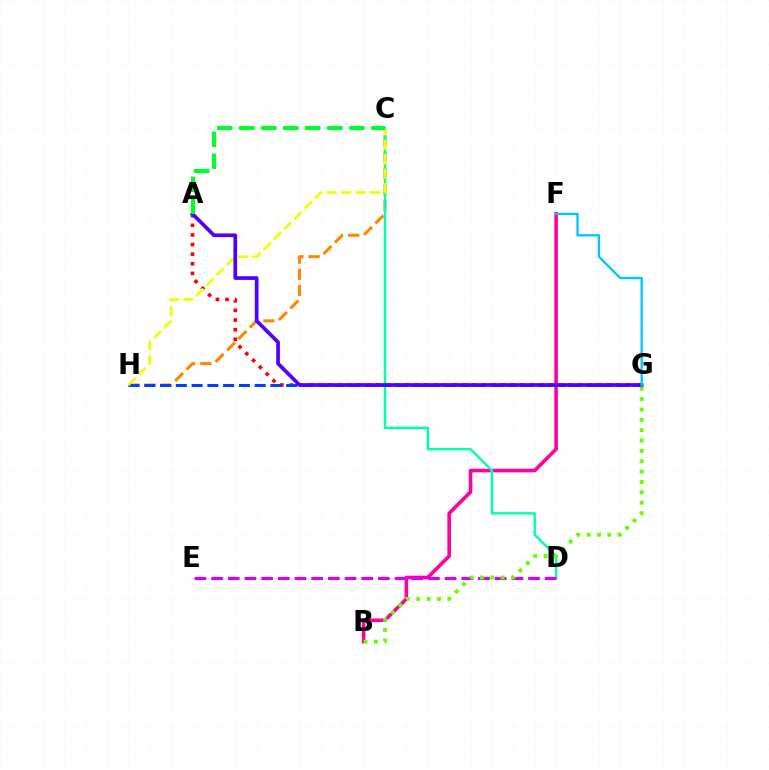{('B', 'F'): [{'color': '#ff00a0', 'line_style': 'solid', 'thickness': 2.59}], ('A', 'G'): [{'color': '#ff0000', 'line_style': 'dotted', 'thickness': 2.61}, {'color': '#4f00ff', 'line_style': 'solid', 'thickness': 2.66}], ('C', 'H'): [{'color': '#ff8800', 'line_style': 'dashed', 'thickness': 2.19}, {'color': '#eeff00', 'line_style': 'dashed', 'thickness': 1.96}], ('C', 'D'): [{'color': '#00ffaf', 'line_style': 'solid', 'thickness': 1.76}], ('G', 'H'): [{'color': '#003fff', 'line_style': 'dashed', 'thickness': 2.14}], ('F', 'G'): [{'color': '#00c7ff', 'line_style': 'solid', 'thickness': 1.68}], ('D', 'E'): [{'color': '#d600ff', 'line_style': 'dashed', 'thickness': 2.27}], ('B', 'G'): [{'color': '#66ff00', 'line_style': 'dotted', 'thickness': 2.82}], ('A', 'C'): [{'color': '#00ff27', 'line_style': 'dashed', 'thickness': 2.99}]}